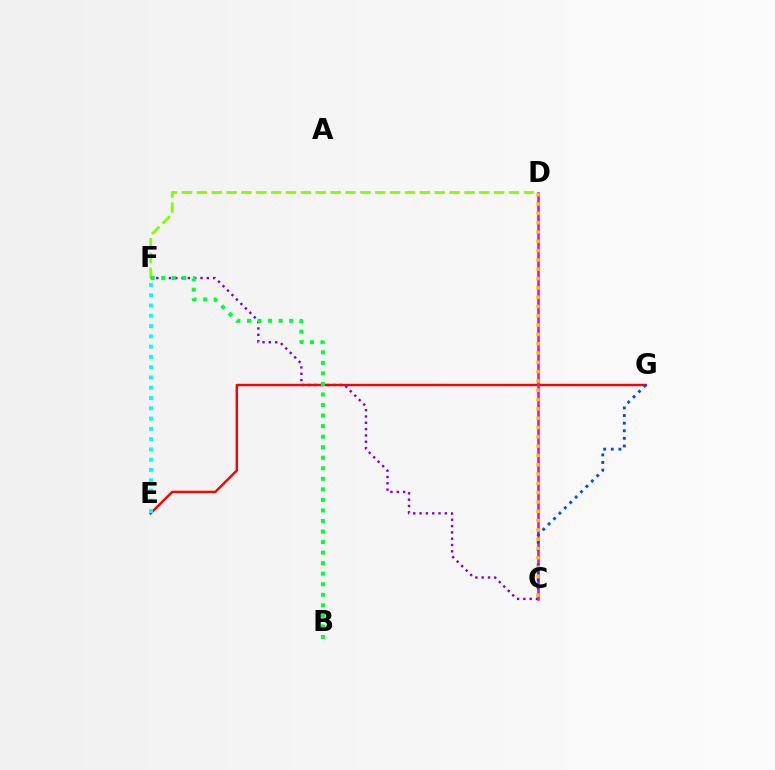{('C', 'F'): [{'color': '#7200ff', 'line_style': 'dotted', 'thickness': 1.72}], ('E', 'G'): [{'color': '#ff0000', 'line_style': 'solid', 'thickness': 1.76}], ('D', 'F'): [{'color': '#84ff00', 'line_style': 'dashed', 'thickness': 2.02}], ('C', 'D'): [{'color': '#ff00cf', 'line_style': 'solid', 'thickness': 1.86}, {'color': '#ffbd00', 'line_style': 'dotted', 'thickness': 2.53}], ('B', 'F'): [{'color': '#00ff39', 'line_style': 'dotted', 'thickness': 2.86}], ('C', 'G'): [{'color': '#004bff', 'line_style': 'dotted', 'thickness': 2.07}], ('E', 'F'): [{'color': '#00fff6', 'line_style': 'dotted', 'thickness': 2.79}]}